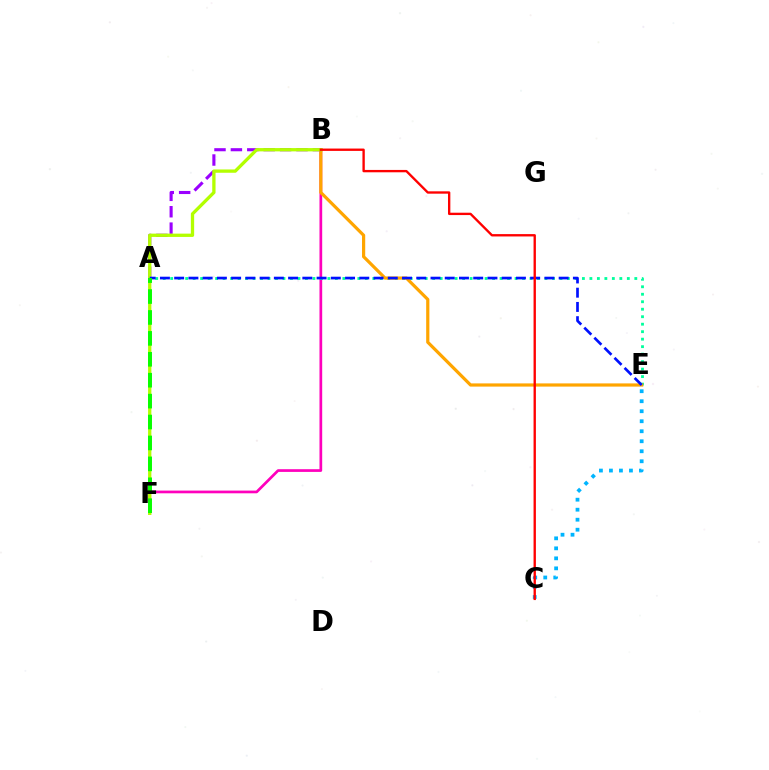{('B', 'F'): [{'color': '#ff00bd', 'line_style': 'solid', 'thickness': 1.95}, {'color': '#b3ff00', 'line_style': 'solid', 'thickness': 2.38}], ('A', 'E'): [{'color': '#00ff9d', 'line_style': 'dotted', 'thickness': 2.03}, {'color': '#0010ff', 'line_style': 'dashed', 'thickness': 1.93}], ('C', 'E'): [{'color': '#00b5ff', 'line_style': 'dotted', 'thickness': 2.72}], ('B', 'E'): [{'color': '#ffa500', 'line_style': 'solid', 'thickness': 2.31}], ('A', 'B'): [{'color': '#9b00ff', 'line_style': 'dashed', 'thickness': 2.23}], ('B', 'C'): [{'color': '#ff0000', 'line_style': 'solid', 'thickness': 1.69}], ('A', 'F'): [{'color': '#08ff00', 'line_style': 'dashed', 'thickness': 2.84}]}